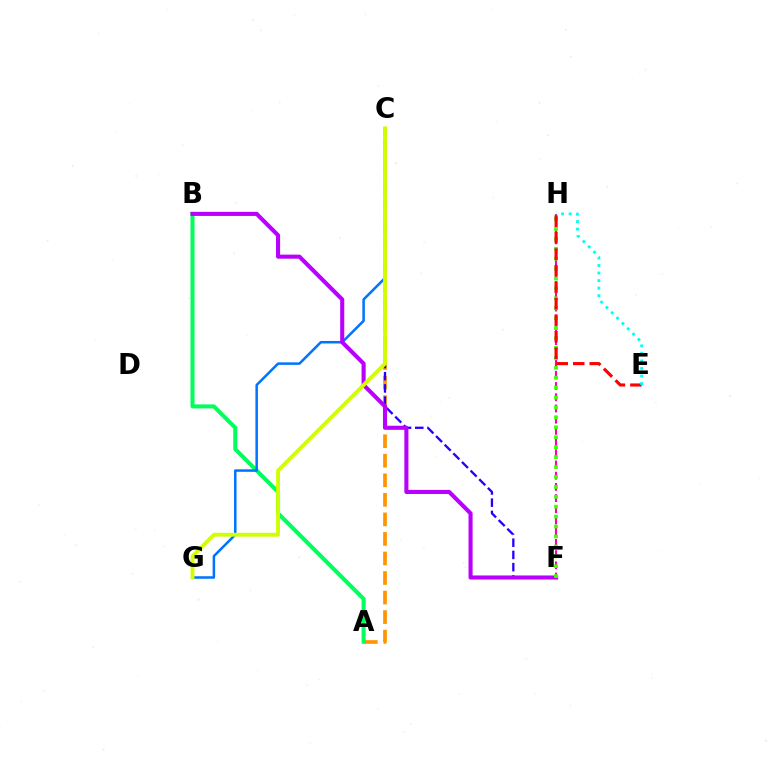{('F', 'H'): [{'color': '#ff00ac', 'line_style': 'dashed', 'thickness': 1.52}, {'color': '#3dff00', 'line_style': 'dotted', 'thickness': 2.7}], ('A', 'C'): [{'color': '#ff9400', 'line_style': 'dashed', 'thickness': 2.65}], ('A', 'B'): [{'color': '#00ff5c', 'line_style': 'solid', 'thickness': 2.9}], ('C', 'G'): [{'color': '#0074ff', 'line_style': 'solid', 'thickness': 1.81}, {'color': '#d1ff00', 'line_style': 'solid', 'thickness': 2.77}], ('C', 'F'): [{'color': '#2500ff', 'line_style': 'dashed', 'thickness': 1.66}], ('B', 'F'): [{'color': '#b900ff', 'line_style': 'solid', 'thickness': 2.94}], ('E', 'H'): [{'color': '#ff0000', 'line_style': 'dashed', 'thickness': 2.24}, {'color': '#00fff6', 'line_style': 'dotted', 'thickness': 2.05}]}